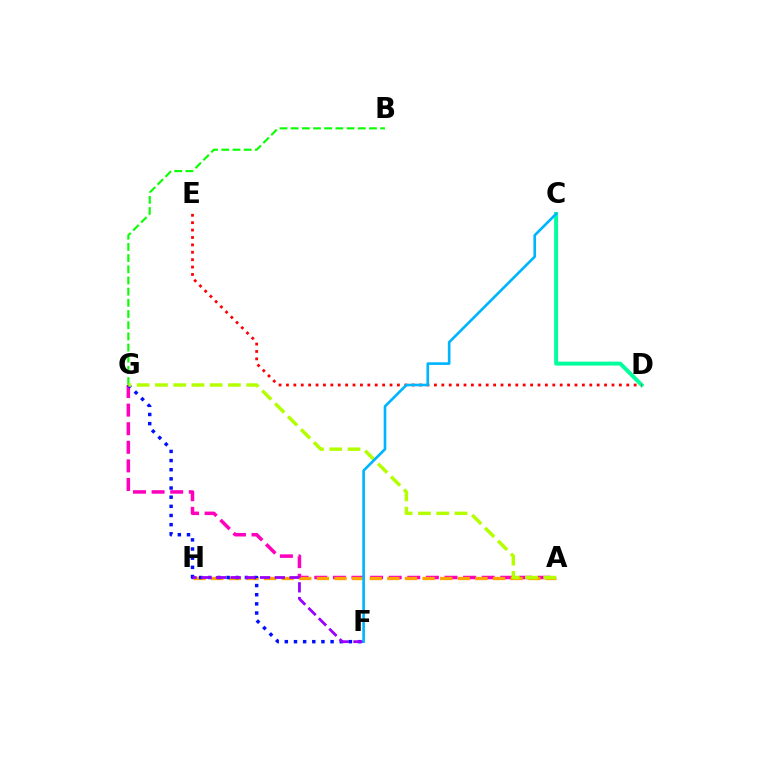{('A', 'G'): [{'color': '#ff00bd', 'line_style': 'dashed', 'thickness': 2.53}, {'color': '#b3ff00', 'line_style': 'dashed', 'thickness': 2.48}], ('A', 'H'): [{'color': '#ffa500', 'line_style': 'dashed', 'thickness': 2.39}], ('F', 'G'): [{'color': '#0010ff', 'line_style': 'dotted', 'thickness': 2.49}], ('B', 'G'): [{'color': '#08ff00', 'line_style': 'dashed', 'thickness': 1.52}], ('C', 'D'): [{'color': '#00ff9d', 'line_style': 'solid', 'thickness': 2.84}], ('F', 'H'): [{'color': '#9b00ff', 'line_style': 'dashed', 'thickness': 2.0}], ('D', 'E'): [{'color': '#ff0000', 'line_style': 'dotted', 'thickness': 2.01}], ('C', 'F'): [{'color': '#00b5ff', 'line_style': 'solid', 'thickness': 1.91}]}